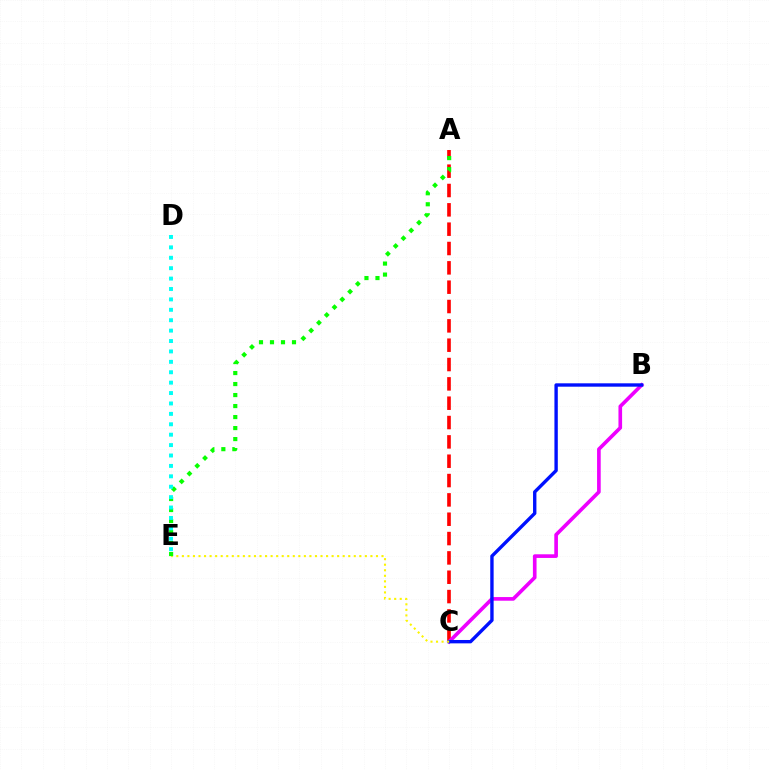{('A', 'C'): [{'color': '#ff0000', 'line_style': 'dashed', 'thickness': 2.63}], ('B', 'C'): [{'color': '#ee00ff', 'line_style': 'solid', 'thickness': 2.62}, {'color': '#0010ff', 'line_style': 'solid', 'thickness': 2.43}], ('C', 'E'): [{'color': '#fcf500', 'line_style': 'dotted', 'thickness': 1.51}], ('A', 'E'): [{'color': '#08ff00', 'line_style': 'dotted', 'thickness': 2.99}], ('D', 'E'): [{'color': '#00fff6', 'line_style': 'dotted', 'thickness': 2.83}]}